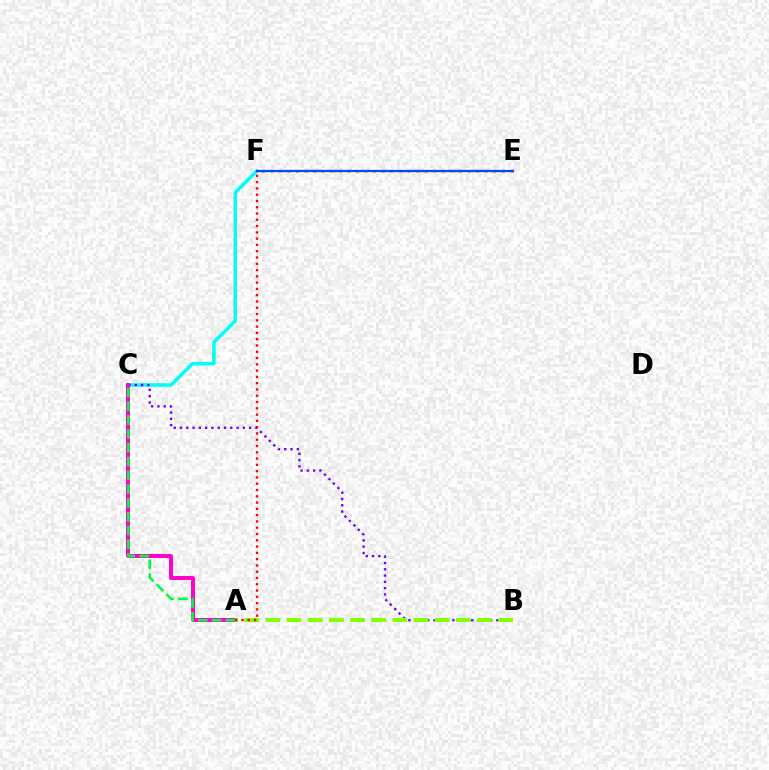{('C', 'F'): [{'color': '#00fff6', 'line_style': 'solid', 'thickness': 2.55}], ('B', 'C'): [{'color': '#7200ff', 'line_style': 'dotted', 'thickness': 1.71}], ('A', 'C'): [{'color': '#ff00cf', 'line_style': 'solid', 'thickness': 2.86}, {'color': '#00ff39', 'line_style': 'dashed', 'thickness': 1.87}], ('A', 'B'): [{'color': '#84ff00', 'line_style': 'dashed', 'thickness': 2.87}], ('E', 'F'): [{'color': '#ffbd00', 'line_style': 'dotted', 'thickness': 2.33}, {'color': '#004bff', 'line_style': 'solid', 'thickness': 1.65}], ('A', 'F'): [{'color': '#ff0000', 'line_style': 'dotted', 'thickness': 1.71}]}